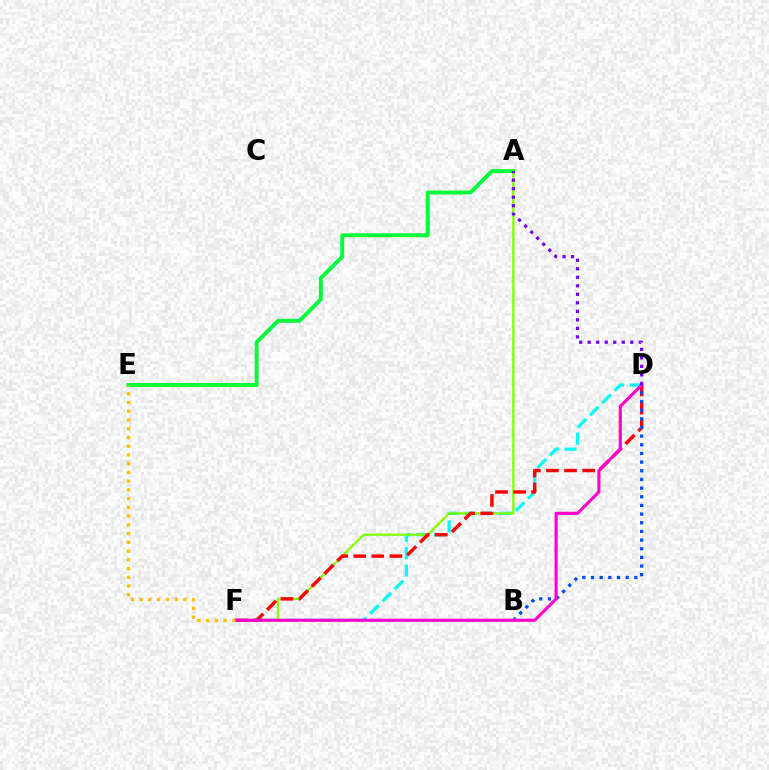{('D', 'F'): [{'color': '#00fff6', 'line_style': 'dashed', 'thickness': 2.36}, {'color': '#ff0000', 'line_style': 'dashed', 'thickness': 2.46}, {'color': '#ff00cf', 'line_style': 'solid', 'thickness': 2.25}], ('A', 'F'): [{'color': '#84ff00', 'line_style': 'solid', 'thickness': 1.65}], ('B', 'D'): [{'color': '#004bff', 'line_style': 'dotted', 'thickness': 2.35}], ('A', 'E'): [{'color': '#00ff39', 'line_style': 'solid', 'thickness': 2.82}], ('E', 'F'): [{'color': '#ffbd00', 'line_style': 'dotted', 'thickness': 2.37}], ('A', 'D'): [{'color': '#7200ff', 'line_style': 'dotted', 'thickness': 2.31}]}